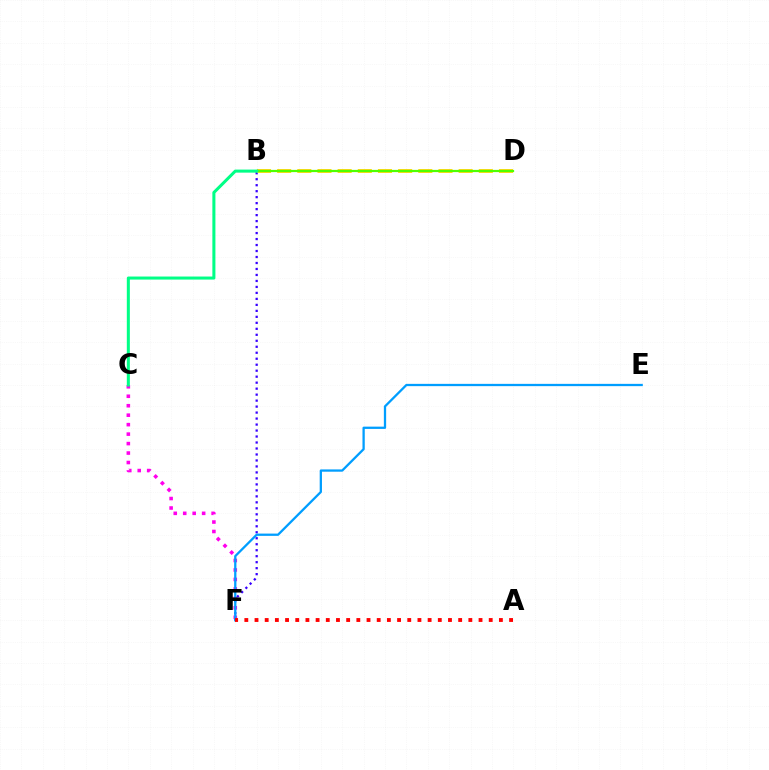{('B', 'F'): [{'color': '#3700ff', 'line_style': 'dotted', 'thickness': 1.63}], ('B', 'D'): [{'color': '#ffd500', 'line_style': 'dashed', 'thickness': 2.74}, {'color': '#4fff00', 'line_style': 'solid', 'thickness': 1.59}], ('C', 'F'): [{'color': '#ff00ed', 'line_style': 'dotted', 'thickness': 2.57}], ('E', 'F'): [{'color': '#009eff', 'line_style': 'solid', 'thickness': 1.64}], ('A', 'F'): [{'color': '#ff0000', 'line_style': 'dotted', 'thickness': 2.77}], ('B', 'C'): [{'color': '#00ff86', 'line_style': 'solid', 'thickness': 2.19}]}